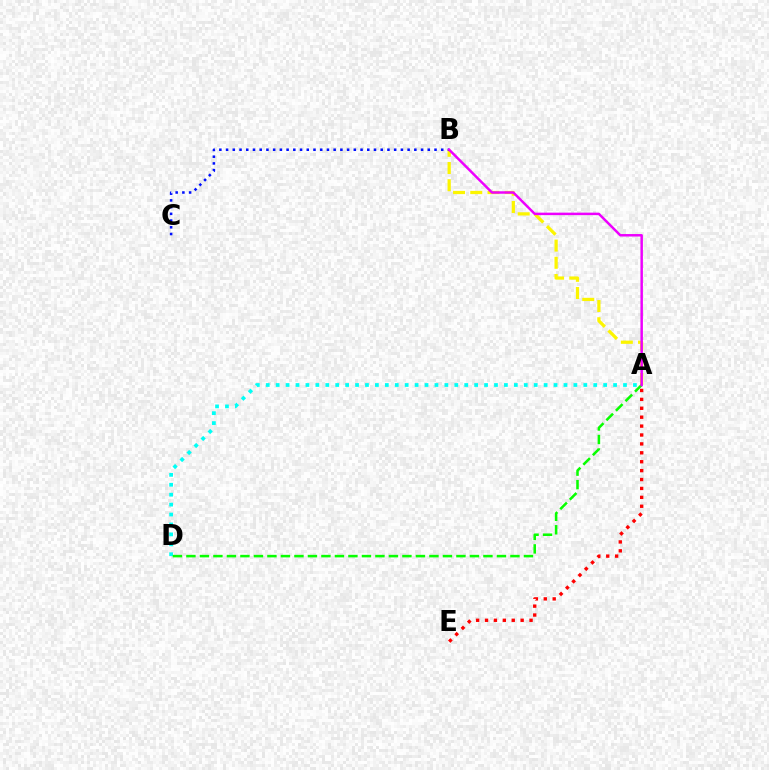{('A', 'B'): [{'color': '#fcf500', 'line_style': 'dashed', 'thickness': 2.34}, {'color': '#ee00ff', 'line_style': 'solid', 'thickness': 1.79}], ('B', 'C'): [{'color': '#0010ff', 'line_style': 'dotted', 'thickness': 1.83}], ('A', 'E'): [{'color': '#ff0000', 'line_style': 'dotted', 'thickness': 2.42}], ('A', 'D'): [{'color': '#00fff6', 'line_style': 'dotted', 'thickness': 2.7}, {'color': '#08ff00', 'line_style': 'dashed', 'thickness': 1.83}]}